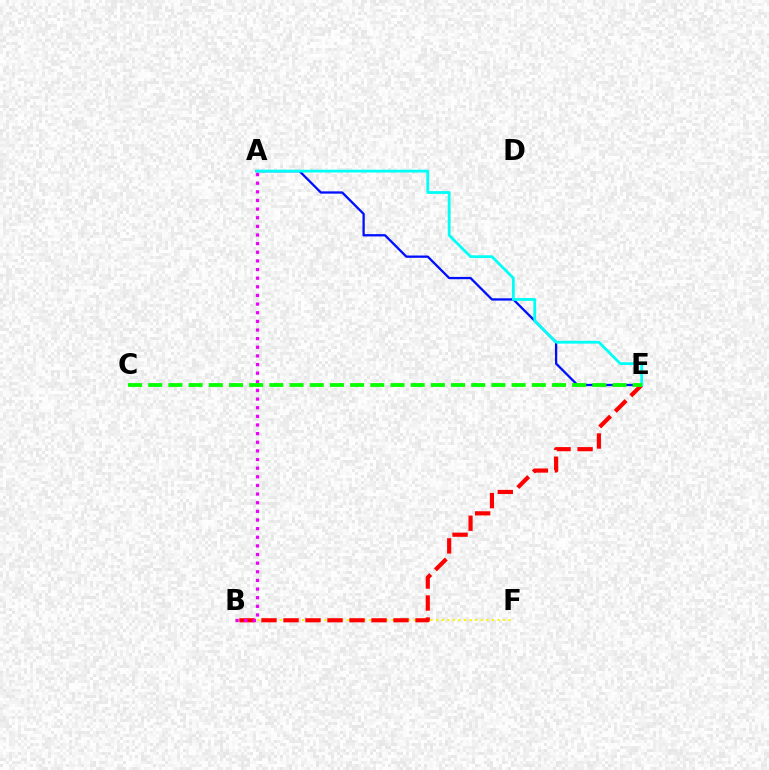{('B', 'F'): [{'color': '#fcf500', 'line_style': 'dotted', 'thickness': 1.52}], ('A', 'E'): [{'color': '#0010ff', 'line_style': 'solid', 'thickness': 1.66}, {'color': '#00fff6', 'line_style': 'solid', 'thickness': 2.01}], ('B', 'E'): [{'color': '#ff0000', 'line_style': 'dashed', 'thickness': 2.99}], ('A', 'B'): [{'color': '#ee00ff', 'line_style': 'dotted', 'thickness': 2.35}], ('C', 'E'): [{'color': '#08ff00', 'line_style': 'dashed', 'thickness': 2.74}]}